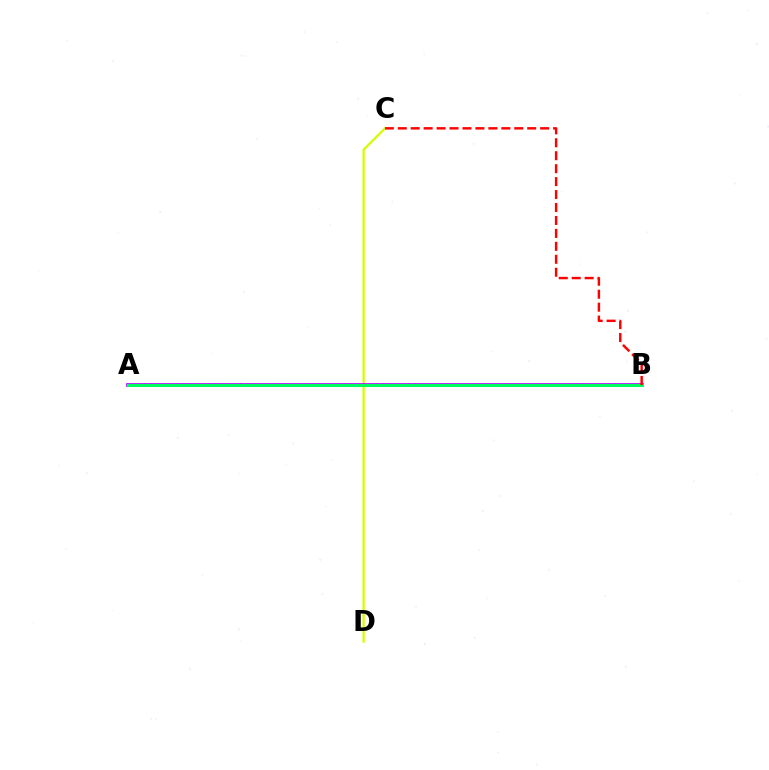{('C', 'D'): [{'color': '#d1ff00', 'line_style': 'solid', 'thickness': 1.63}], ('A', 'B'): [{'color': '#0074ff', 'line_style': 'dotted', 'thickness': 1.75}, {'color': '#b900ff', 'line_style': 'solid', 'thickness': 2.66}, {'color': '#00ff5c', 'line_style': 'solid', 'thickness': 2.2}], ('B', 'C'): [{'color': '#ff0000', 'line_style': 'dashed', 'thickness': 1.76}]}